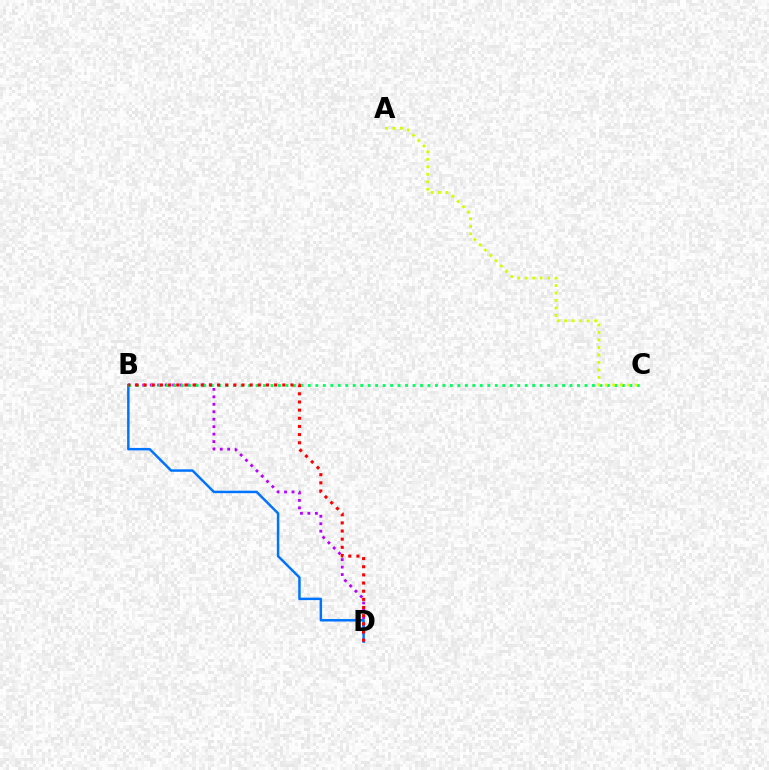{('B', 'D'): [{'color': '#b900ff', 'line_style': 'dotted', 'thickness': 2.03}, {'color': '#0074ff', 'line_style': 'solid', 'thickness': 1.78}, {'color': '#ff0000', 'line_style': 'dotted', 'thickness': 2.22}], ('B', 'C'): [{'color': '#00ff5c', 'line_style': 'dotted', 'thickness': 2.03}], ('A', 'C'): [{'color': '#d1ff00', 'line_style': 'dotted', 'thickness': 2.03}]}